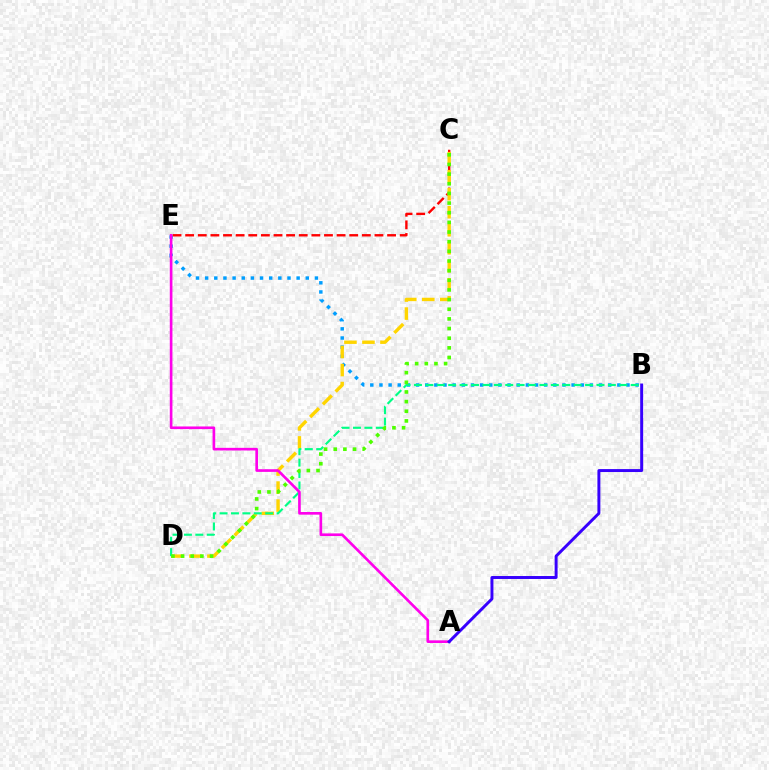{('B', 'E'): [{'color': '#009eff', 'line_style': 'dotted', 'thickness': 2.49}], ('C', 'E'): [{'color': '#ff0000', 'line_style': 'dashed', 'thickness': 1.71}], ('C', 'D'): [{'color': '#ffd500', 'line_style': 'dashed', 'thickness': 2.45}, {'color': '#4fff00', 'line_style': 'dotted', 'thickness': 2.62}], ('B', 'D'): [{'color': '#00ff86', 'line_style': 'dashed', 'thickness': 1.55}], ('A', 'E'): [{'color': '#ff00ed', 'line_style': 'solid', 'thickness': 1.9}], ('A', 'B'): [{'color': '#3700ff', 'line_style': 'solid', 'thickness': 2.12}]}